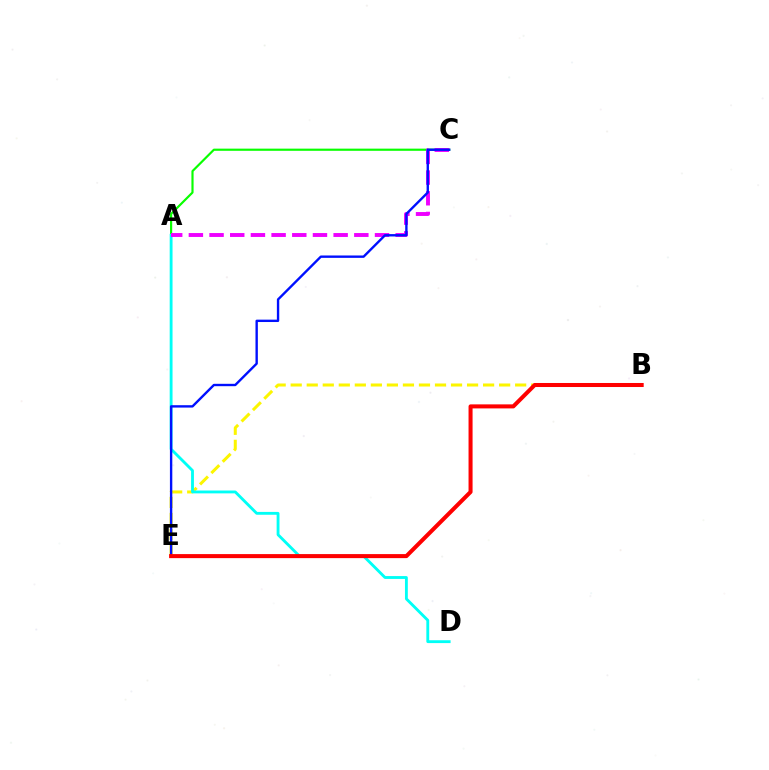{('B', 'E'): [{'color': '#fcf500', 'line_style': 'dashed', 'thickness': 2.18}, {'color': '#ff0000', 'line_style': 'solid', 'thickness': 2.9}], ('A', 'C'): [{'color': '#08ff00', 'line_style': 'solid', 'thickness': 1.56}, {'color': '#ee00ff', 'line_style': 'dashed', 'thickness': 2.81}], ('A', 'D'): [{'color': '#00fff6', 'line_style': 'solid', 'thickness': 2.05}], ('C', 'E'): [{'color': '#0010ff', 'line_style': 'solid', 'thickness': 1.71}]}